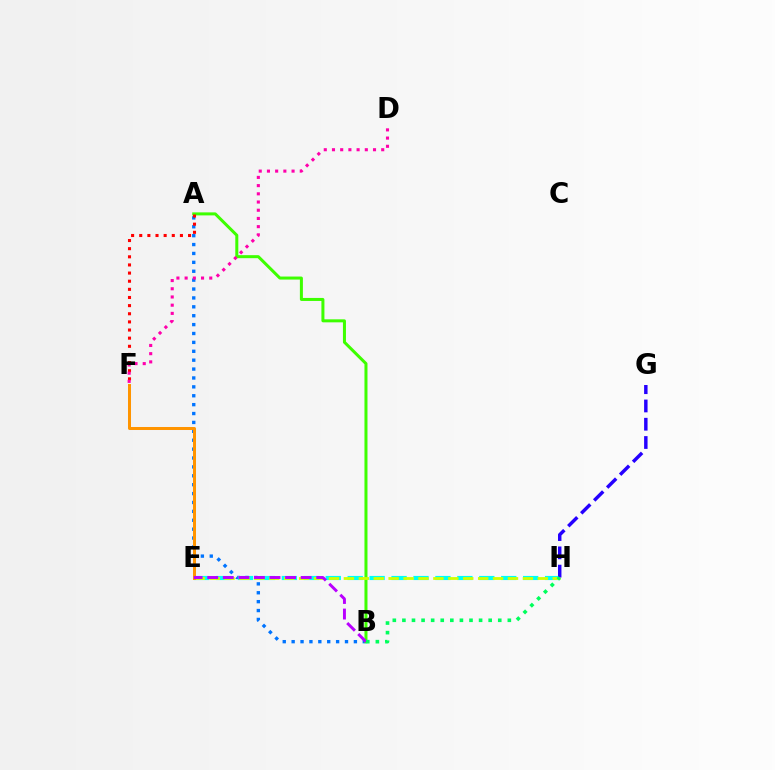{('A', 'B'): [{'color': '#0074ff', 'line_style': 'dotted', 'thickness': 2.42}, {'color': '#3dff00', 'line_style': 'solid', 'thickness': 2.17}], ('E', 'H'): [{'color': '#00fff6', 'line_style': 'dashed', 'thickness': 2.98}, {'color': '#d1ff00', 'line_style': 'dashed', 'thickness': 2.03}], ('G', 'H'): [{'color': '#2500ff', 'line_style': 'dashed', 'thickness': 2.48}], ('E', 'F'): [{'color': '#ff9400', 'line_style': 'solid', 'thickness': 2.17}], ('A', 'F'): [{'color': '#ff0000', 'line_style': 'dotted', 'thickness': 2.21}], ('B', 'E'): [{'color': '#b900ff', 'line_style': 'dashed', 'thickness': 2.12}], ('B', 'H'): [{'color': '#00ff5c', 'line_style': 'dotted', 'thickness': 2.6}], ('D', 'F'): [{'color': '#ff00ac', 'line_style': 'dotted', 'thickness': 2.23}]}